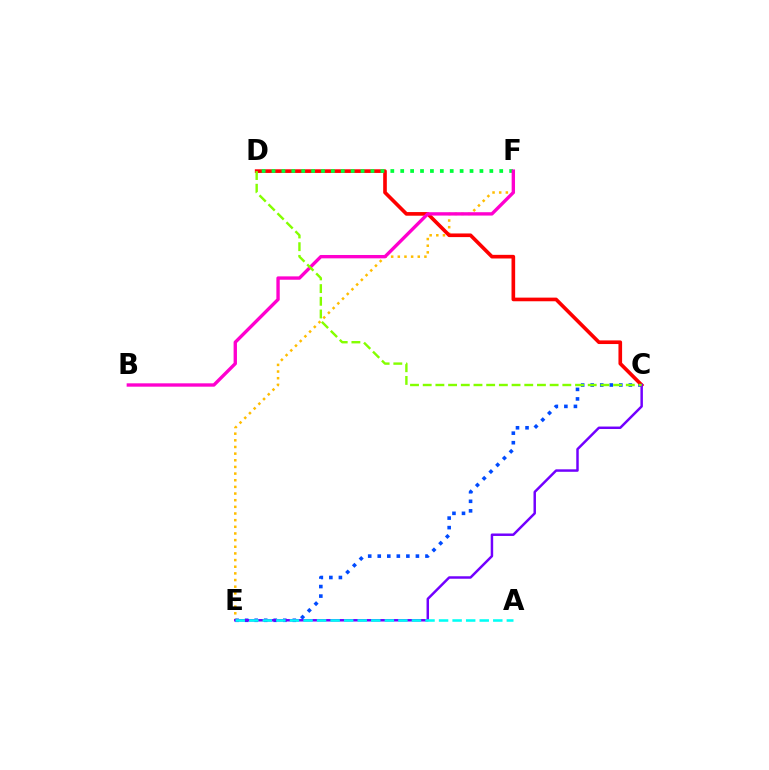{('E', 'F'): [{'color': '#ffbd00', 'line_style': 'dotted', 'thickness': 1.81}], ('C', 'E'): [{'color': '#004bff', 'line_style': 'dotted', 'thickness': 2.59}, {'color': '#7200ff', 'line_style': 'solid', 'thickness': 1.78}], ('C', 'D'): [{'color': '#ff0000', 'line_style': 'solid', 'thickness': 2.62}, {'color': '#84ff00', 'line_style': 'dashed', 'thickness': 1.72}], ('D', 'F'): [{'color': '#00ff39', 'line_style': 'dotted', 'thickness': 2.69}], ('B', 'F'): [{'color': '#ff00cf', 'line_style': 'solid', 'thickness': 2.42}], ('A', 'E'): [{'color': '#00fff6', 'line_style': 'dashed', 'thickness': 1.84}]}